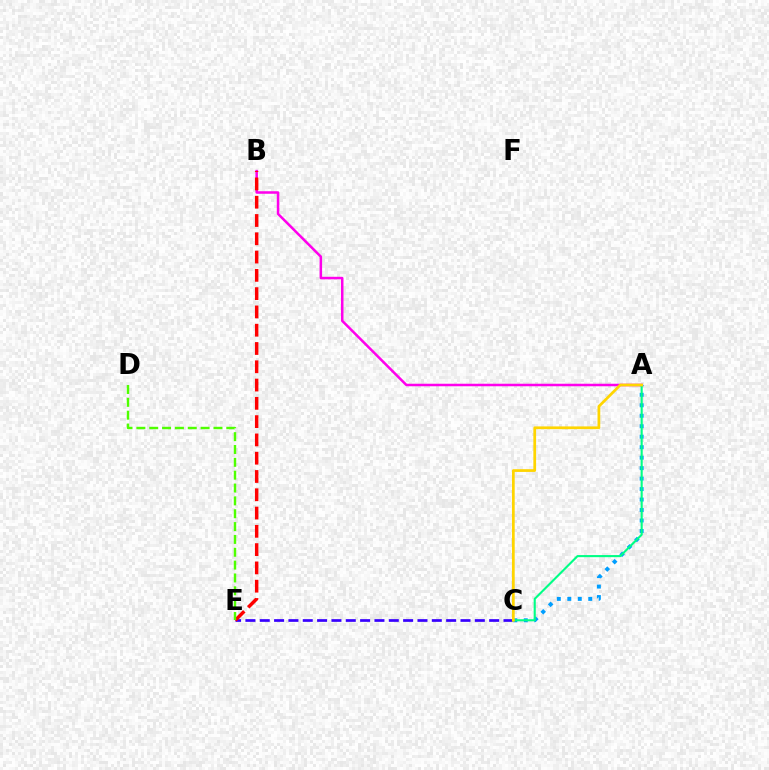{('A', 'B'): [{'color': '#ff00ed', 'line_style': 'solid', 'thickness': 1.82}], ('C', 'E'): [{'color': '#3700ff', 'line_style': 'dashed', 'thickness': 1.95}], ('A', 'C'): [{'color': '#009eff', 'line_style': 'dotted', 'thickness': 2.85}, {'color': '#00ff86', 'line_style': 'solid', 'thickness': 1.52}, {'color': '#ffd500', 'line_style': 'solid', 'thickness': 1.97}], ('B', 'E'): [{'color': '#ff0000', 'line_style': 'dashed', 'thickness': 2.48}], ('D', 'E'): [{'color': '#4fff00', 'line_style': 'dashed', 'thickness': 1.75}]}